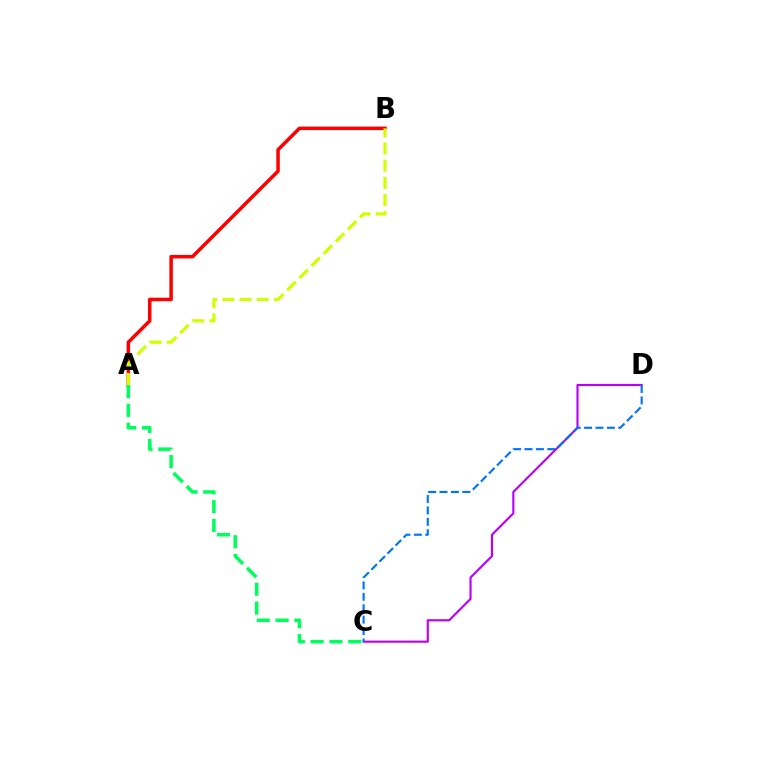{('A', 'B'): [{'color': '#ff0000', 'line_style': 'solid', 'thickness': 2.52}, {'color': '#d1ff00', 'line_style': 'dashed', 'thickness': 2.33}], ('C', 'D'): [{'color': '#b900ff', 'line_style': 'solid', 'thickness': 1.54}, {'color': '#0074ff', 'line_style': 'dashed', 'thickness': 1.55}], ('A', 'C'): [{'color': '#00ff5c', 'line_style': 'dashed', 'thickness': 2.56}]}